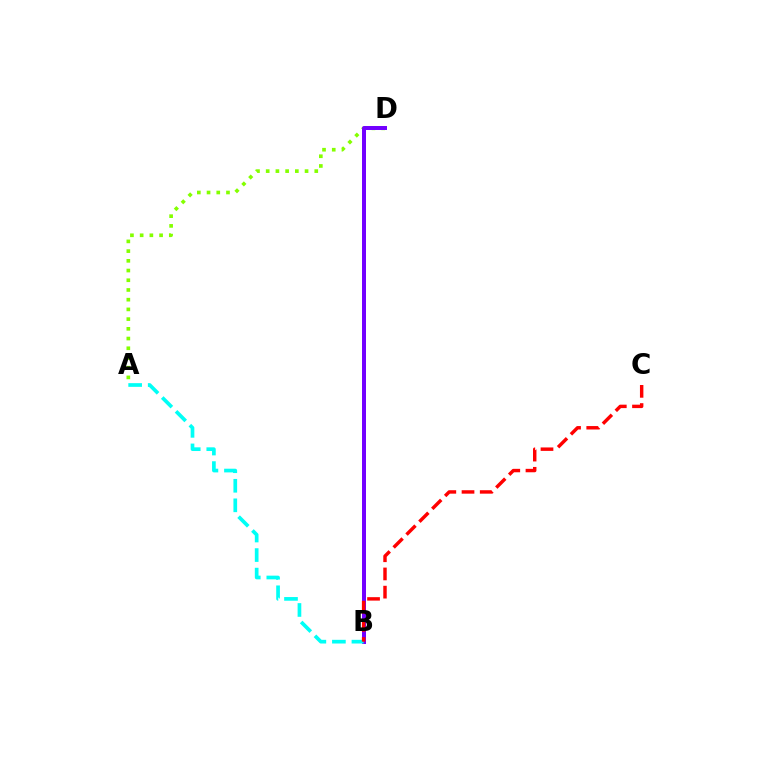{('A', 'D'): [{'color': '#84ff00', 'line_style': 'dotted', 'thickness': 2.64}], ('B', 'D'): [{'color': '#7200ff', 'line_style': 'solid', 'thickness': 2.87}], ('A', 'B'): [{'color': '#00fff6', 'line_style': 'dashed', 'thickness': 2.65}], ('B', 'C'): [{'color': '#ff0000', 'line_style': 'dashed', 'thickness': 2.47}]}